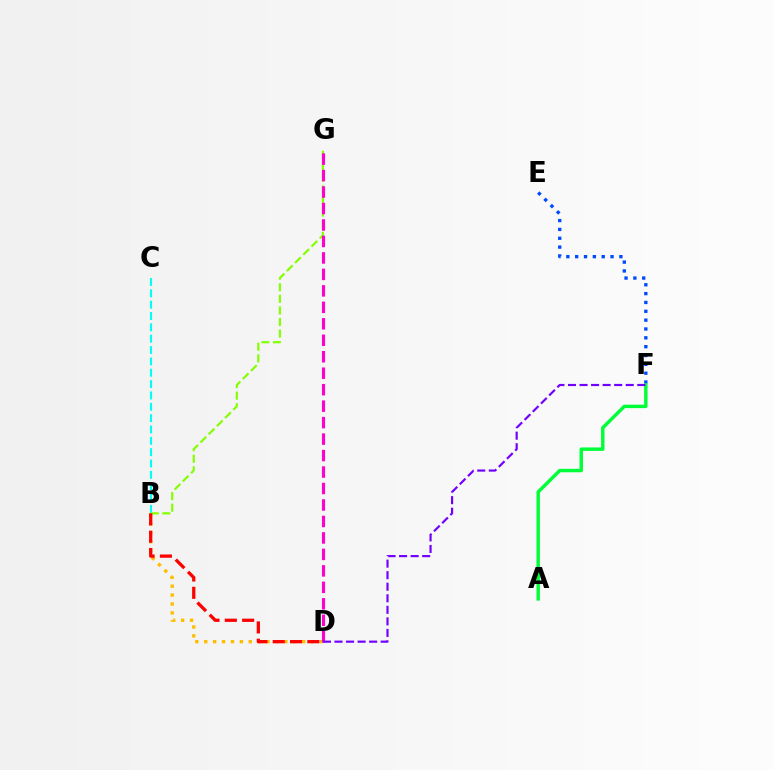{('B', 'D'): [{'color': '#ffbd00', 'line_style': 'dotted', 'thickness': 2.42}, {'color': '#ff0000', 'line_style': 'dashed', 'thickness': 2.35}], ('E', 'F'): [{'color': '#004bff', 'line_style': 'dotted', 'thickness': 2.4}], ('B', 'C'): [{'color': '#00fff6', 'line_style': 'dashed', 'thickness': 1.54}], ('B', 'G'): [{'color': '#84ff00', 'line_style': 'dashed', 'thickness': 1.57}], ('A', 'F'): [{'color': '#00ff39', 'line_style': 'solid', 'thickness': 2.48}], ('D', 'G'): [{'color': '#ff00cf', 'line_style': 'dashed', 'thickness': 2.24}], ('D', 'F'): [{'color': '#7200ff', 'line_style': 'dashed', 'thickness': 1.57}]}